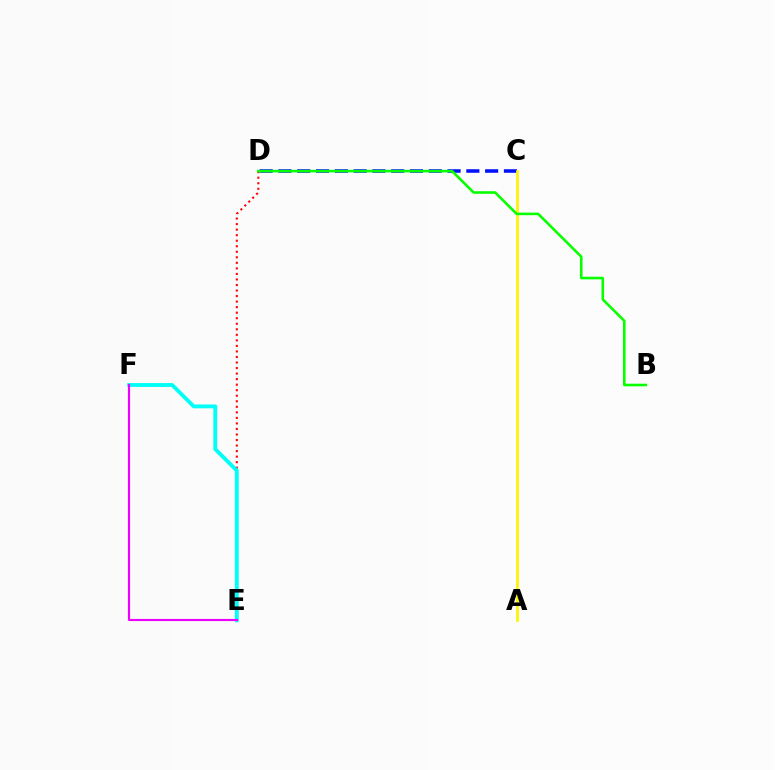{('C', 'D'): [{'color': '#0010ff', 'line_style': 'dashed', 'thickness': 2.55}], ('D', 'E'): [{'color': '#ff0000', 'line_style': 'dotted', 'thickness': 1.5}], ('E', 'F'): [{'color': '#00fff6', 'line_style': 'solid', 'thickness': 2.78}, {'color': '#ee00ff', 'line_style': 'solid', 'thickness': 1.54}], ('A', 'C'): [{'color': '#fcf500', 'line_style': 'solid', 'thickness': 1.97}], ('B', 'D'): [{'color': '#08ff00', 'line_style': 'solid', 'thickness': 1.87}]}